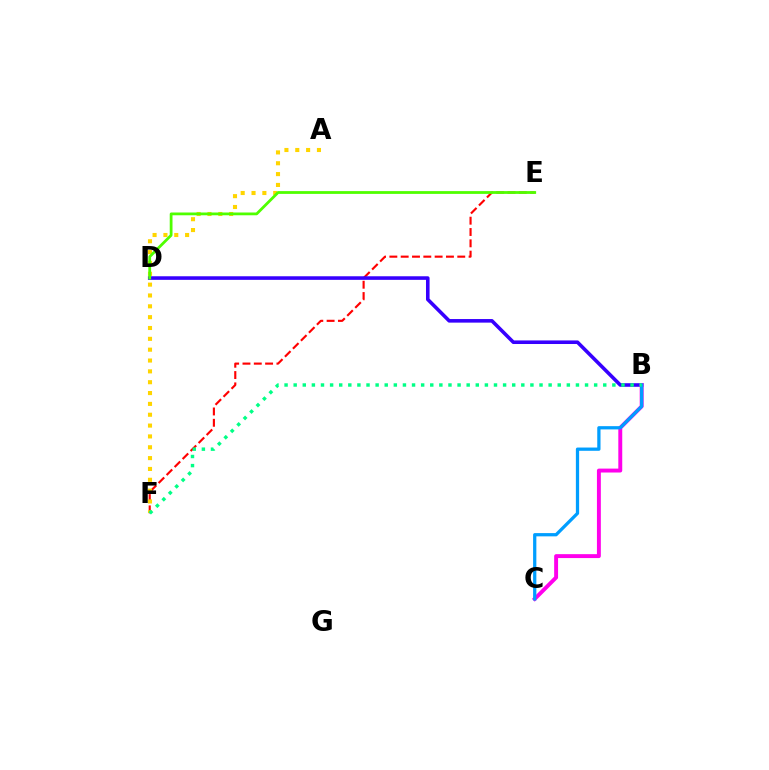{('E', 'F'): [{'color': '#ff0000', 'line_style': 'dashed', 'thickness': 1.54}], ('A', 'F'): [{'color': '#ffd500', 'line_style': 'dotted', 'thickness': 2.95}], ('B', 'D'): [{'color': '#3700ff', 'line_style': 'solid', 'thickness': 2.58}], ('D', 'E'): [{'color': '#4fff00', 'line_style': 'solid', 'thickness': 2.0}], ('B', 'C'): [{'color': '#ff00ed', 'line_style': 'solid', 'thickness': 2.82}, {'color': '#009eff', 'line_style': 'solid', 'thickness': 2.35}], ('B', 'F'): [{'color': '#00ff86', 'line_style': 'dotted', 'thickness': 2.47}]}